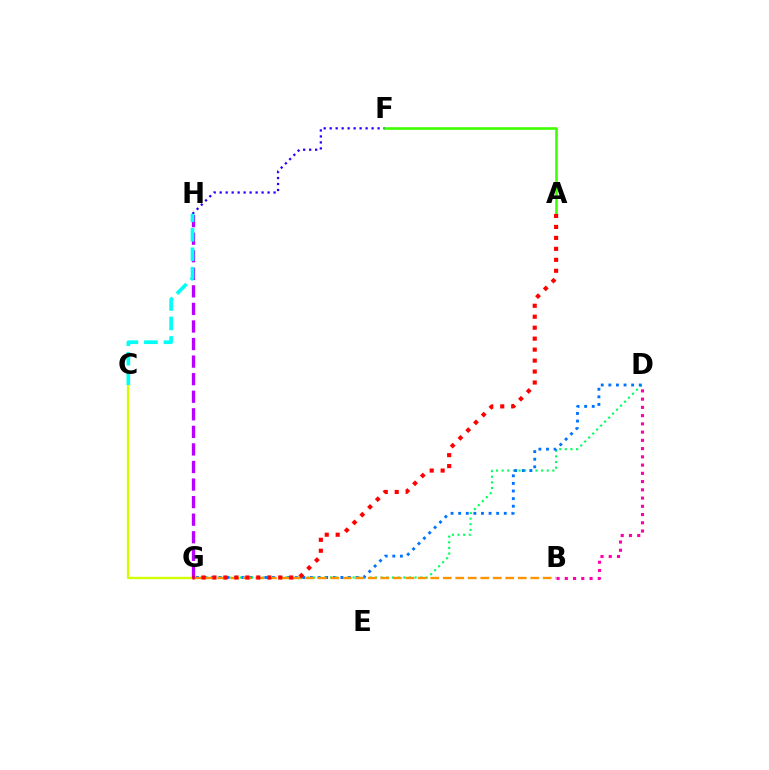{('D', 'G'): [{'color': '#00ff5c', 'line_style': 'dotted', 'thickness': 1.53}, {'color': '#0074ff', 'line_style': 'dotted', 'thickness': 2.06}], ('B', 'G'): [{'color': '#ff9400', 'line_style': 'dashed', 'thickness': 1.7}], ('C', 'G'): [{'color': '#d1ff00', 'line_style': 'solid', 'thickness': 1.68}], ('G', 'H'): [{'color': '#b900ff', 'line_style': 'dashed', 'thickness': 2.39}], ('F', 'H'): [{'color': '#2500ff', 'line_style': 'dotted', 'thickness': 1.63}], ('C', 'H'): [{'color': '#00fff6', 'line_style': 'dashed', 'thickness': 2.65}], ('A', 'F'): [{'color': '#3dff00', 'line_style': 'solid', 'thickness': 1.87}], ('A', 'G'): [{'color': '#ff0000', 'line_style': 'dotted', 'thickness': 2.98}], ('B', 'D'): [{'color': '#ff00ac', 'line_style': 'dotted', 'thickness': 2.24}]}